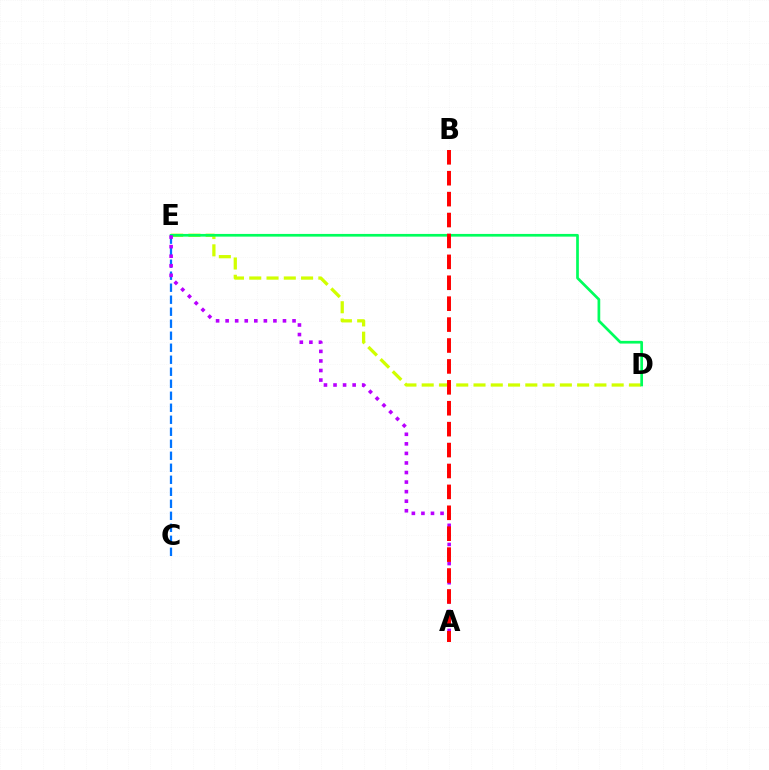{('D', 'E'): [{'color': '#d1ff00', 'line_style': 'dashed', 'thickness': 2.35}, {'color': '#00ff5c', 'line_style': 'solid', 'thickness': 1.95}], ('C', 'E'): [{'color': '#0074ff', 'line_style': 'dashed', 'thickness': 1.63}], ('A', 'E'): [{'color': '#b900ff', 'line_style': 'dotted', 'thickness': 2.6}], ('A', 'B'): [{'color': '#ff0000', 'line_style': 'dashed', 'thickness': 2.84}]}